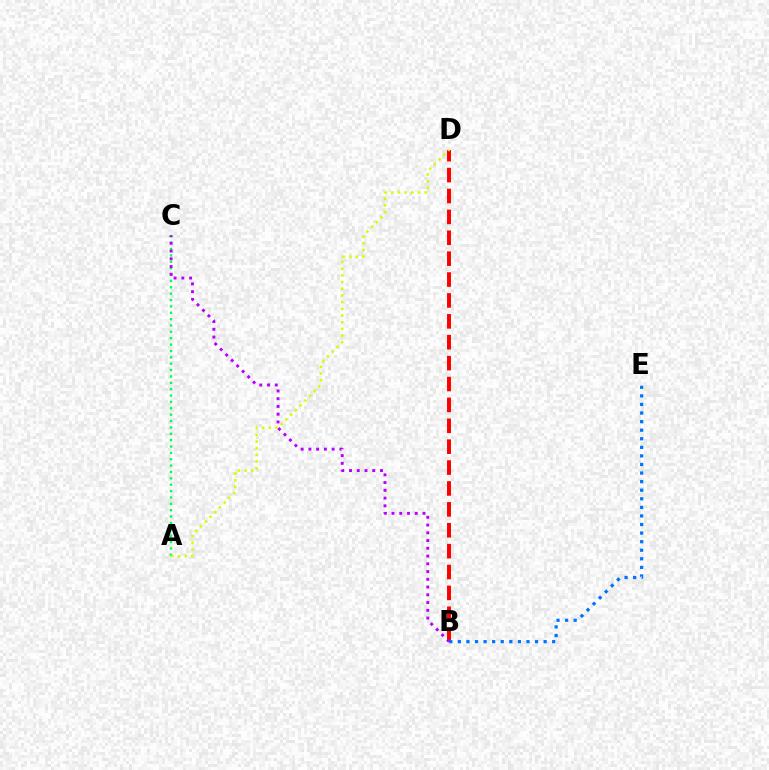{('A', 'C'): [{'color': '#00ff5c', 'line_style': 'dotted', 'thickness': 1.73}], ('B', 'D'): [{'color': '#ff0000', 'line_style': 'dashed', 'thickness': 2.84}], ('B', 'E'): [{'color': '#0074ff', 'line_style': 'dotted', 'thickness': 2.33}], ('A', 'D'): [{'color': '#d1ff00', 'line_style': 'dotted', 'thickness': 1.82}], ('B', 'C'): [{'color': '#b900ff', 'line_style': 'dotted', 'thickness': 2.11}]}